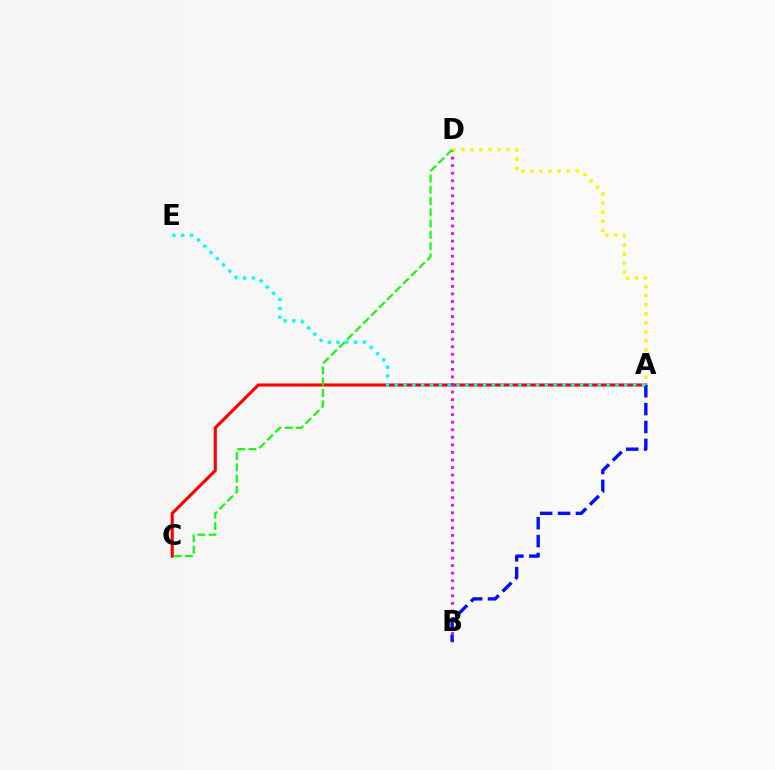{('A', 'C'): [{'color': '#ff0000', 'line_style': 'solid', 'thickness': 2.24}], ('B', 'D'): [{'color': '#ee00ff', 'line_style': 'dotted', 'thickness': 2.05}], ('A', 'B'): [{'color': '#0010ff', 'line_style': 'dashed', 'thickness': 2.43}], ('A', 'D'): [{'color': '#fcf500', 'line_style': 'dotted', 'thickness': 2.46}], ('A', 'E'): [{'color': '#00fff6', 'line_style': 'dotted', 'thickness': 2.4}], ('C', 'D'): [{'color': '#08ff00', 'line_style': 'dashed', 'thickness': 1.53}]}